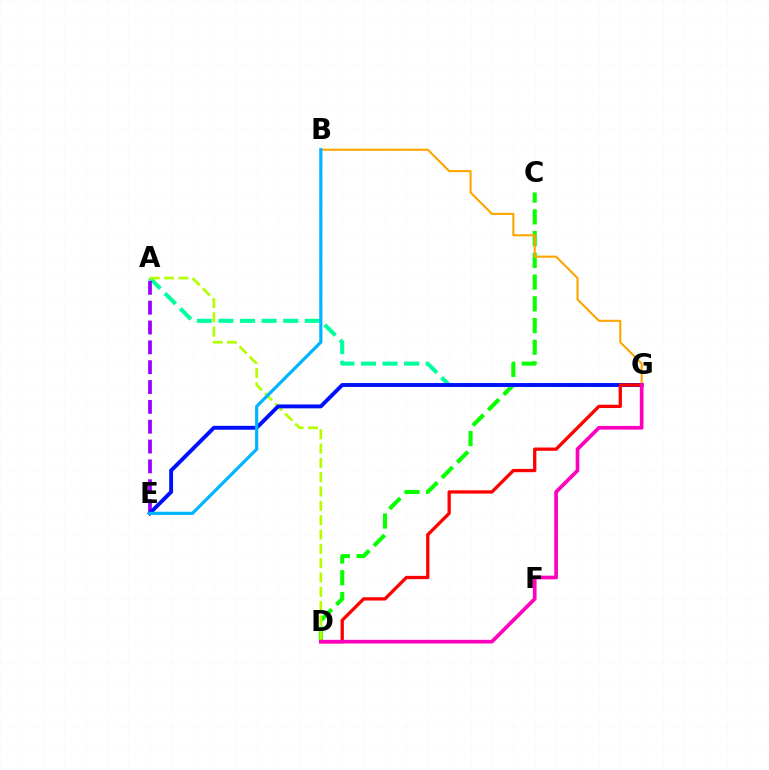{('C', 'D'): [{'color': '#08ff00', 'line_style': 'dashed', 'thickness': 2.95}], ('A', 'G'): [{'color': '#00ff9d', 'line_style': 'dashed', 'thickness': 2.93}], ('B', 'G'): [{'color': '#ffa500', 'line_style': 'solid', 'thickness': 1.52}], ('A', 'E'): [{'color': '#9b00ff', 'line_style': 'dashed', 'thickness': 2.7}], ('A', 'D'): [{'color': '#b3ff00', 'line_style': 'dashed', 'thickness': 1.95}], ('E', 'G'): [{'color': '#0010ff', 'line_style': 'solid', 'thickness': 2.81}], ('D', 'G'): [{'color': '#ff0000', 'line_style': 'solid', 'thickness': 2.37}, {'color': '#ff00bd', 'line_style': 'solid', 'thickness': 2.65}], ('B', 'E'): [{'color': '#00b5ff', 'line_style': 'solid', 'thickness': 2.3}]}